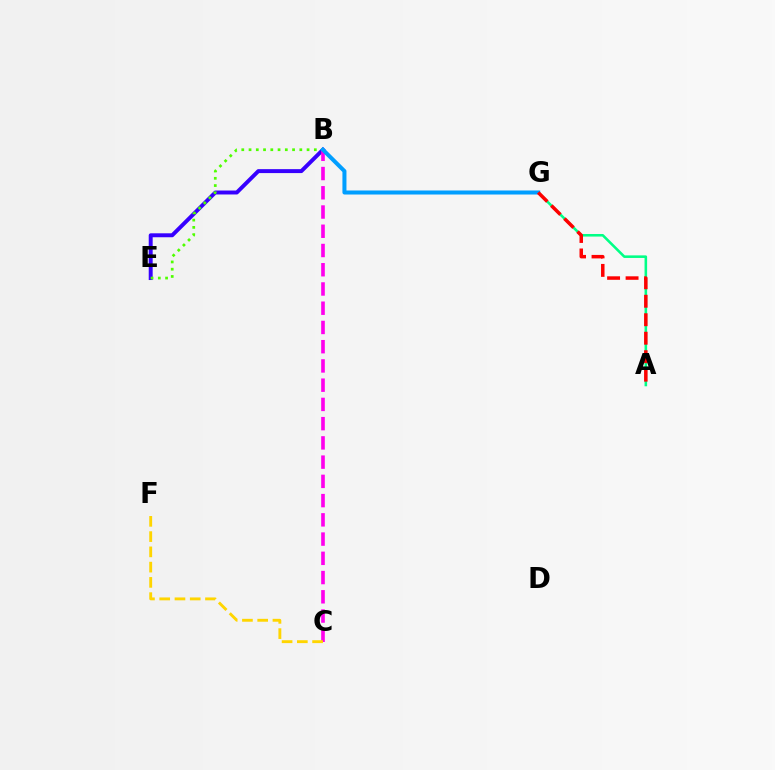{('A', 'G'): [{'color': '#00ff86', 'line_style': 'solid', 'thickness': 1.85}, {'color': '#ff0000', 'line_style': 'dashed', 'thickness': 2.51}], ('B', 'E'): [{'color': '#3700ff', 'line_style': 'solid', 'thickness': 2.84}, {'color': '#4fff00', 'line_style': 'dotted', 'thickness': 1.97}], ('B', 'C'): [{'color': '#ff00ed', 'line_style': 'dashed', 'thickness': 2.61}], ('B', 'G'): [{'color': '#009eff', 'line_style': 'solid', 'thickness': 2.9}], ('C', 'F'): [{'color': '#ffd500', 'line_style': 'dashed', 'thickness': 2.07}]}